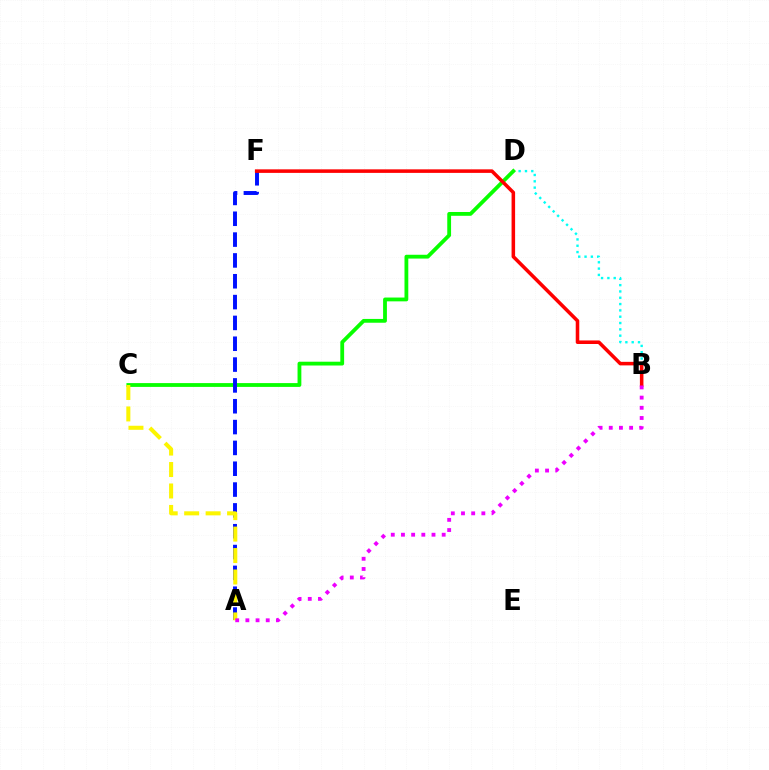{('B', 'D'): [{'color': '#00fff6', 'line_style': 'dotted', 'thickness': 1.72}], ('C', 'D'): [{'color': '#08ff00', 'line_style': 'solid', 'thickness': 2.74}], ('A', 'F'): [{'color': '#0010ff', 'line_style': 'dashed', 'thickness': 2.83}], ('A', 'C'): [{'color': '#fcf500', 'line_style': 'dashed', 'thickness': 2.91}], ('B', 'F'): [{'color': '#ff0000', 'line_style': 'solid', 'thickness': 2.55}], ('A', 'B'): [{'color': '#ee00ff', 'line_style': 'dotted', 'thickness': 2.77}]}